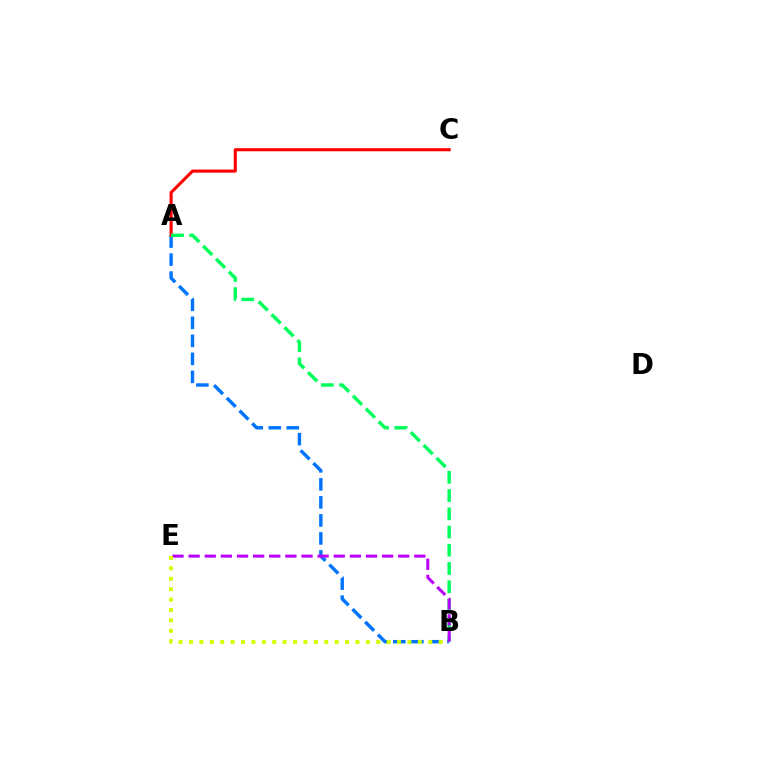{('A', 'B'): [{'color': '#0074ff', 'line_style': 'dashed', 'thickness': 2.45}, {'color': '#00ff5c', 'line_style': 'dashed', 'thickness': 2.48}], ('A', 'C'): [{'color': '#ff0000', 'line_style': 'solid', 'thickness': 2.22}], ('B', 'E'): [{'color': '#b900ff', 'line_style': 'dashed', 'thickness': 2.19}, {'color': '#d1ff00', 'line_style': 'dotted', 'thickness': 2.83}]}